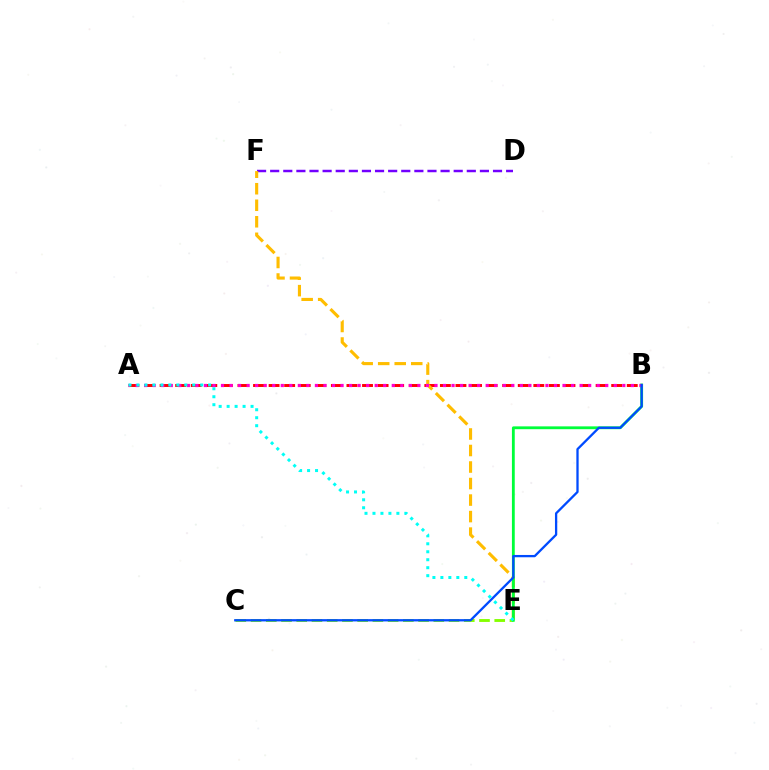{('D', 'F'): [{'color': '#7200ff', 'line_style': 'dashed', 'thickness': 1.78}], ('A', 'B'): [{'color': '#ff0000', 'line_style': 'dashed', 'thickness': 2.12}, {'color': '#ff00cf', 'line_style': 'dotted', 'thickness': 2.32}], ('C', 'E'): [{'color': '#84ff00', 'line_style': 'dashed', 'thickness': 2.07}], ('E', 'F'): [{'color': '#ffbd00', 'line_style': 'dashed', 'thickness': 2.24}], ('B', 'E'): [{'color': '#00ff39', 'line_style': 'solid', 'thickness': 2.03}], ('B', 'C'): [{'color': '#004bff', 'line_style': 'solid', 'thickness': 1.65}], ('A', 'E'): [{'color': '#00fff6', 'line_style': 'dotted', 'thickness': 2.17}]}